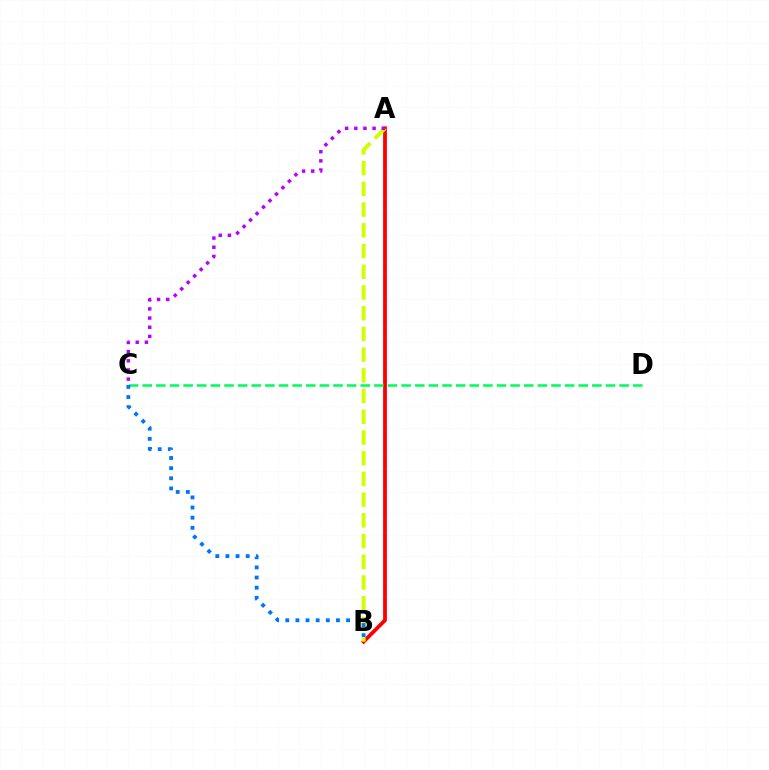{('A', 'B'): [{'color': '#ff0000', 'line_style': 'solid', 'thickness': 2.73}, {'color': '#d1ff00', 'line_style': 'dashed', 'thickness': 2.81}], ('A', 'C'): [{'color': '#b900ff', 'line_style': 'dotted', 'thickness': 2.49}], ('C', 'D'): [{'color': '#00ff5c', 'line_style': 'dashed', 'thickness': 1.85}], ('B', 'C'): [{'color': '#0074ff', 'line_style': 'dotted', 'thickness': 2.75}]}